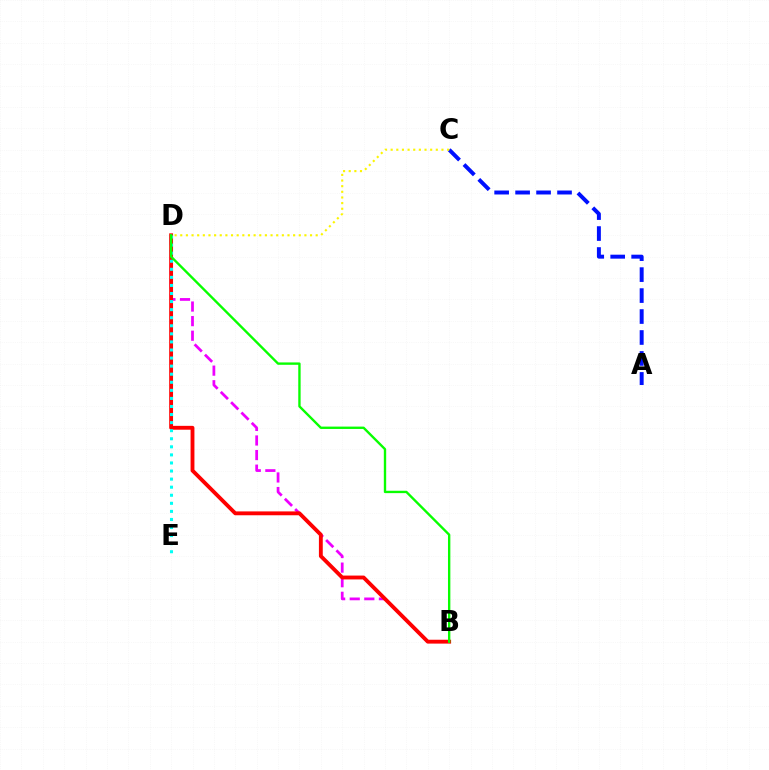{('A', 'C'): [{'color': '#0010ff', 'line_style': 'dashed', 'thickness': 2.85}], ('B', 'D'): [{'color': '#ee00ff', 'line_style': 'dashed', 'thickness': 1.98}, {'color': '#ff0000', 'line_style': 'solid', 'thickness': 2.78}, {'color': '#08ff00', 'line_style': 'solid', 'thickness': 1.71}], ('D', 'E'): [{'color': '#00fff6', 'line_style': 'dotted', 'thickness': 2.19}], ('C', 'D'): [{'color': '#fcf500', 'line_style': 'dotted', 'thickness': 1.53}]}